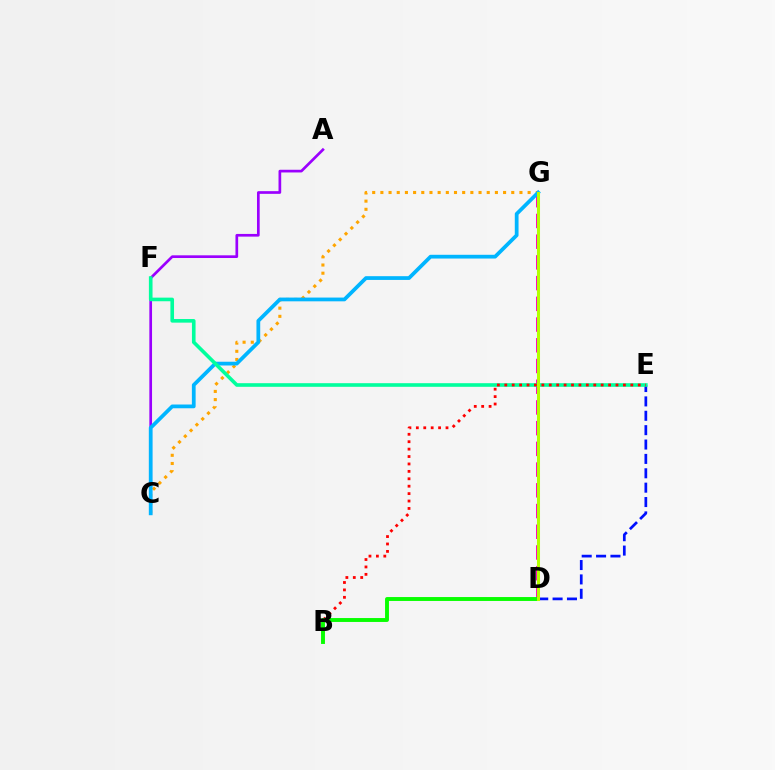{('D', 'E'): [{'color': '#0010ff', 'line_style': 'dashed', 'thickness': 1.95}], ('D', 'G'): [{'color': '#ff00bd', 'line_style': 'dashed', 'thickness': 2.81}, {'color': '#b3ff00', 'line_style': 'solid', 'thickness': 2.19}], ('A', 'C'): [{'color': '#9b00ff', 'line_style': 'solid', 'thickness': 1.94}], ('C', 'G'): [{'color': '#ffa500', 'line_style': 'dotted', 'thickness': 2.22}, {'color': '#00b5ff', 'line_style': 'solid', 'thickness': 2.7}], ('E', 'F'): [{'color': '#00ff9d', 'line_style': 'solid', 'thickness': 2.6}], ('B', 'E'): [{'color': '#ff0000', 'line_style': 'dotted', 'thickness': 2.01}], ('B', 'D'): [{'color': '#08ff00', 'line_style': 'solid', 'thickness': 2.81}]}